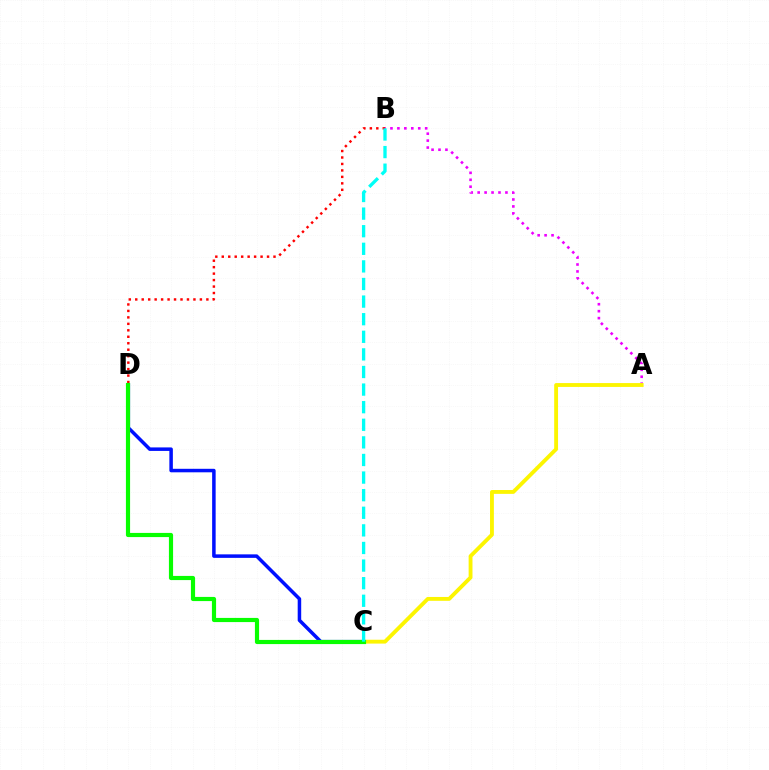{('C', 'D'): [{'color': '#0010ff', 'line_style': 'solid', 'thickness': 2.53}, {'color': '#08ff00', 'line_style': 'solid', 'thickness': 3.0}], ('A', 'B'): [{'color': '#ee00ff', 'line_style': 'dotted', 'thickness': 1.89}], ('B', 'D'): [{'color': '#ff0000', 'line_style': 'dotted', 'thickness': 1.76}], ('A', 'C'): [{'color': '#fcf500', 'line_style': 'solid', 'thickness': 2.77}], ('B', 'C'): [{'color': '#00fff6', 'line_style': 'dashed', 'thickness': 2.39}]}